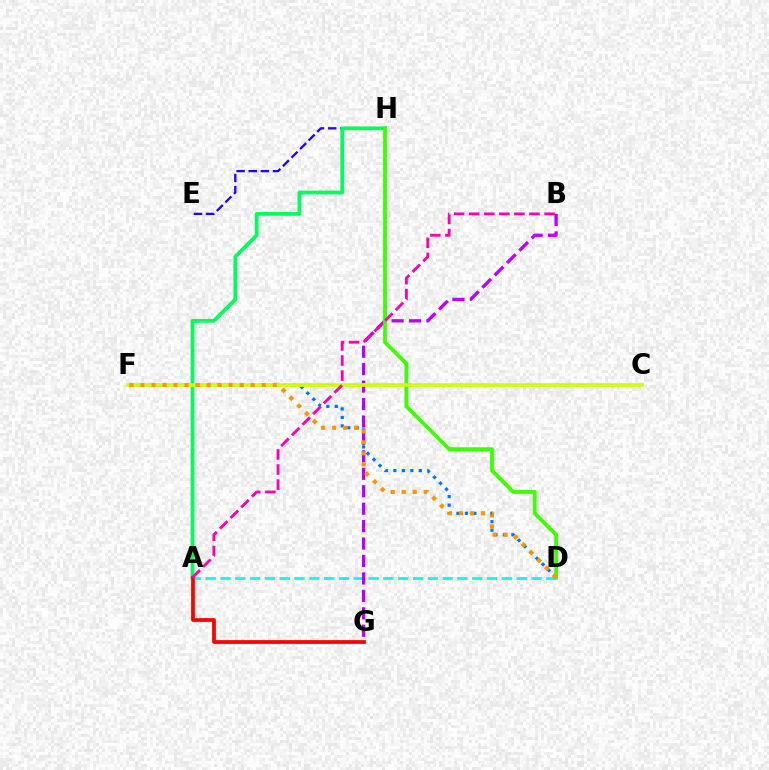{('D', 'F'): [{'color': '#0074ff', 'line_style': 'dotted', 'thickness': 2.3}, {'color': '#ff9400', 'line_style': 'dotted', 'thickness': 2.99}], ('E', 'H'): [{'color': '#2500ff', 'line_style': 'dashed', 'thickness': 1.65}], ('A', 'D'): [{'color': '#00fff6', 'line_style': 'dashed', 'thickness': 2.01}], ('A', 'H'): [{'color': '#00ff5c', 'line_style': 'solid', 'thickness': 2.69}], ('B', 'G'): [{'color': '#b900ff', 'line_style': 'dashed', 'thickness': 2.37}], ('D', 'H'): [{'color': '#3dff00', 'line_style': 'solid', 'thickness': 2.76}], ('C', 'F'): [{'color': '#d1ff00', 'line_style': 'solid', 'thickness': 2.68}], ('A', 'G'): [{'color': '#ff0000', 'line_style': 'solid', 'thickness': 2.7}], ('A', 'B'): [{'color': '#ff00ac', 'line_style': 'dashed', 'thickness': 2.05}]}